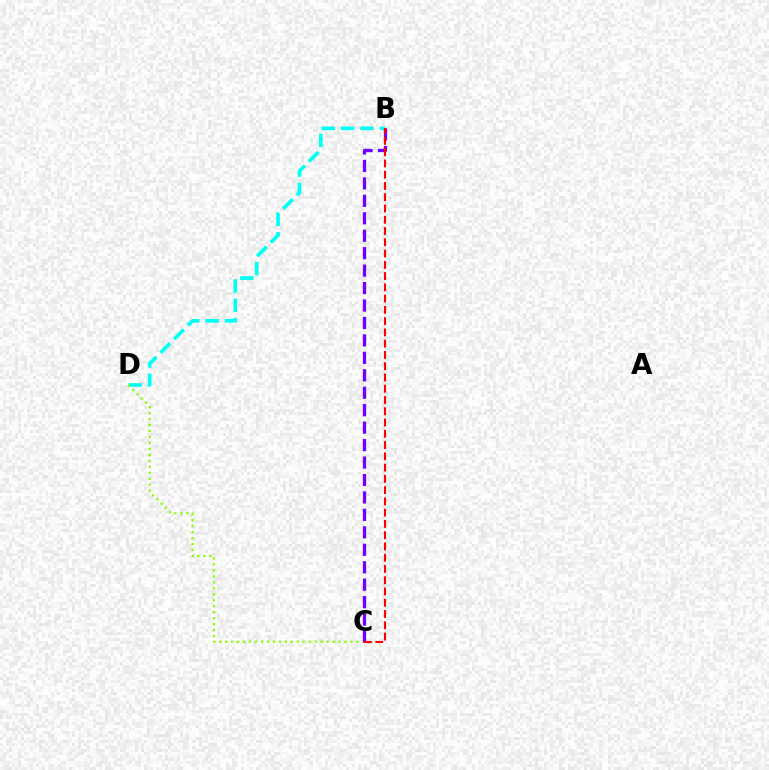{('B', 'D'): [{'color': '#00fff6', 'line_style': 'dashed', 'thickness': 2.63}], ('C', 'D'): [{'color': '#84ff00', 'line_style': 'dotted', 'thickness': 1.62}], ('B', 'C'): [{'color': '#7200ff', 'line_style': 'dashed', 'thickness': 2.37}, {'color': '#ff0000', 'line_style': 'dashed', 'thickness': 1.53}]}